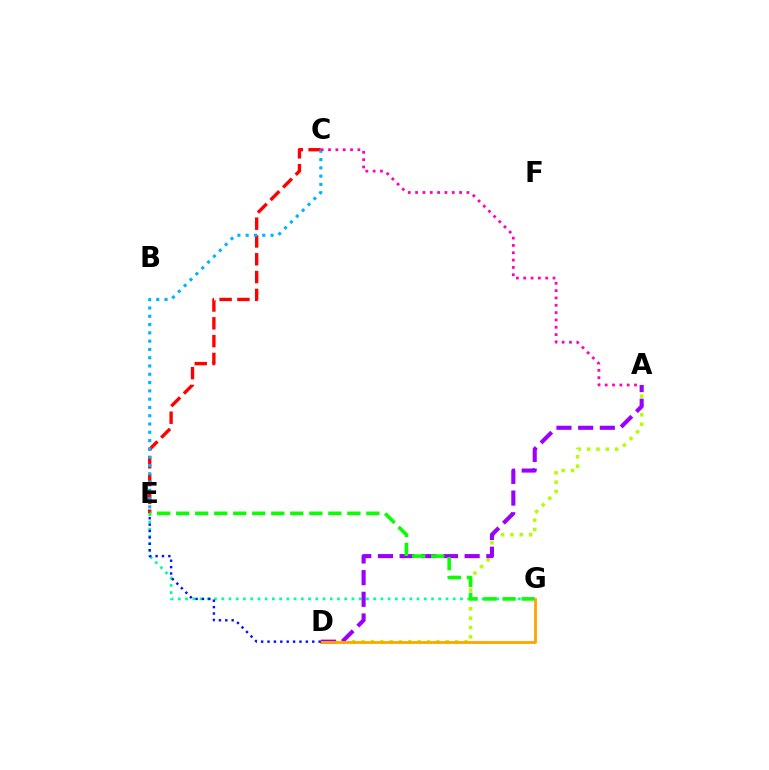{('E', 'G'): [{'color': '#00ff9d', 'line_style': 'dotted', 'thickness': 1.97}, {'color': '#08ff00', 'line_style': 'dashed', 'thickness': 2.58}], ('C', 'E'): [{'color': '#ff0000', 'line_style': 'dashed', 'thickness': 2.42}, {'color': '#00b5ff', 'line_style': 'dotted', 'thickness': 2.25}], ('A', 'D'): [{'color': '#b3ff00', 'line_style': 'dotted', 'thickness': 2.54}, {'color': '#9b00ff', 'line_style': 'dashed', 'thickness': 2.94}], ('D', 'G'): [{'color': '#ffa500', 'line_style': 'solid', 'thickness': 2.03}], ('D', 'E'): [{'color': '#0010ff', 'line_style': 'dotted', 'thickness': 1.74}], ('A', 'C'): [{'color': '#ff00bd', 'line_style': 'dotted', 'thickness': 1.99}]}